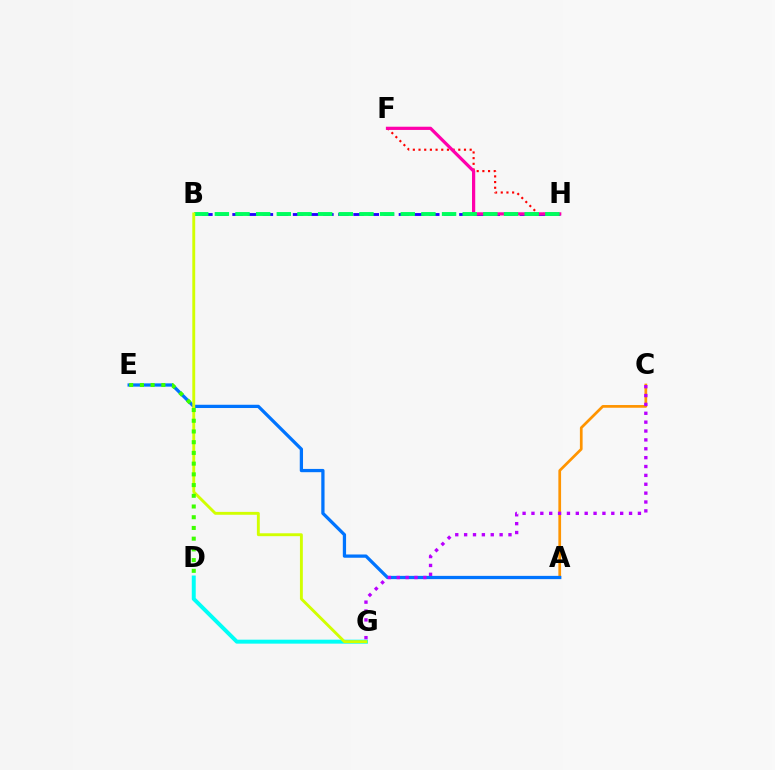{('F', 'H'): [{'color': '#ff0000', 'line_style': 'dotted', 'thickness': 1.54}, {'color': '#ff00ac', 'line_style': 'solid', 'thickness': 2.32}], ('B', 'H'): [{'color': '#2500ff', 'line_style': 'dashed', 'thickness': 2.05}, {'color': '#00ff5c', 'line_style': 'dashed', 'thickness': 2.81}], ('D', 'G'): [{'color': '#00fff6', 'line_style': 'solid', 'thickness': 2.85}], ('A', 'C'): [{'color': '#ff9400', 'line_style': 'solid', 'thickness': 1.95}], ('A', 'E'): [{'color': '#0074ff', 'line_style': 'solid', 'thickness': 2.35}], ('B', 'G'): [{'color': '#d1ff00', 'line_style': 'solid', 'thickness': 2.08}], ('D', 'E'): [{'color': '#3dff00', 'line_style': 'dotted', 'thickness': 2.91}], ('C', 'G'): [{'color': '#b900ff', 'line_style': 'dotted', 'thickness': 2.41}]}